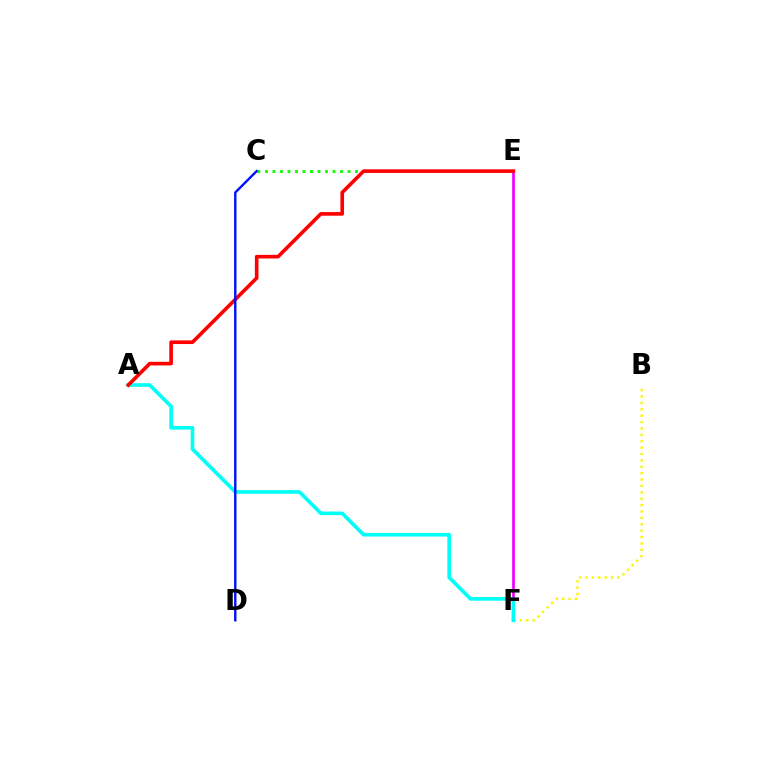{('B', 'F'): [{'color': '#fcf500', 'line_style': 'dotted', 'thickness': 1.74}], ('C', 'E'): [{'color': '#08ff00', 'line_style': 'dotted', 'thickness': 2.04}], ('E', 'F'): [{'color': '#ee00ff', 'line_style': 'solid', 'thickness': 1.93}], ('A', 'F'): [{'color': '#00fff6', 'line_style': 'solid', 'thickness': 2.61}], ('A', 'E'): [{'color': '#ff0000', 'line_style': 'solid', 'thickness': 2.61}], ('C', 'D'): [{'color': '#0010ff', 'line_style': 'solid', 'thickness': 1.72}]}